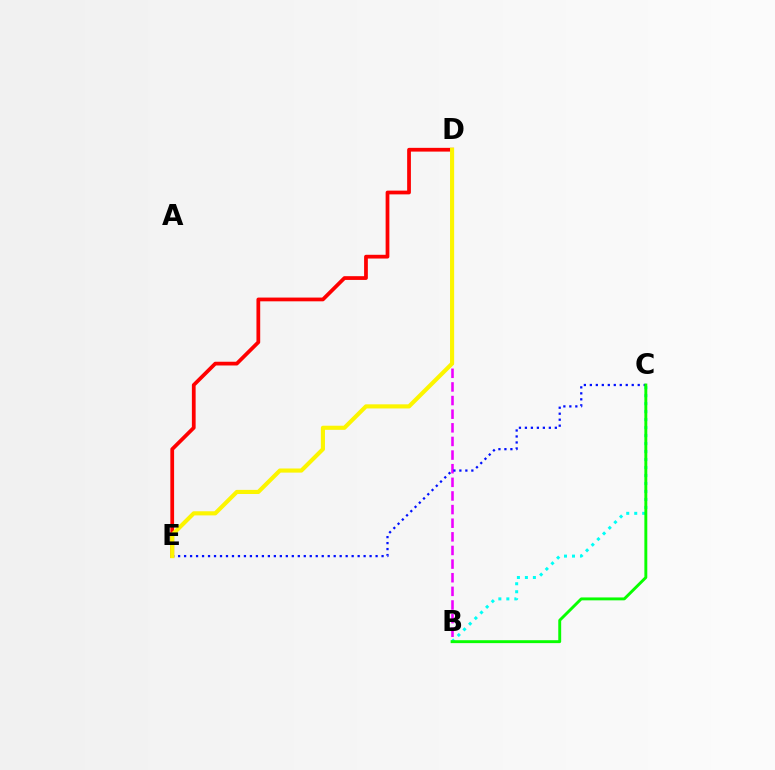{('B', 'C'): [{'color': '#00fff6', 'line_style': 'dotted', 'thickness': 2.17}, {'color': '#08ff00', 'line_style': 'solid', 'thickness': 2.09}], ('B', 'D'): [{'color': '#ee00ff', 'line_style': 'dashed', 'thickness': 1.85}], ('C', 'E'): [{'color': '#0010ff', 'line_style': 'dotted', 'thickness': 1.63}], ('D', 'E'): [{'color': '#ff0000', 'line_style': 'solid', 'thickness': 2.7}, {'color': '#fcf500', 'line_style': 'solid', 'thickness': 2.97}]}